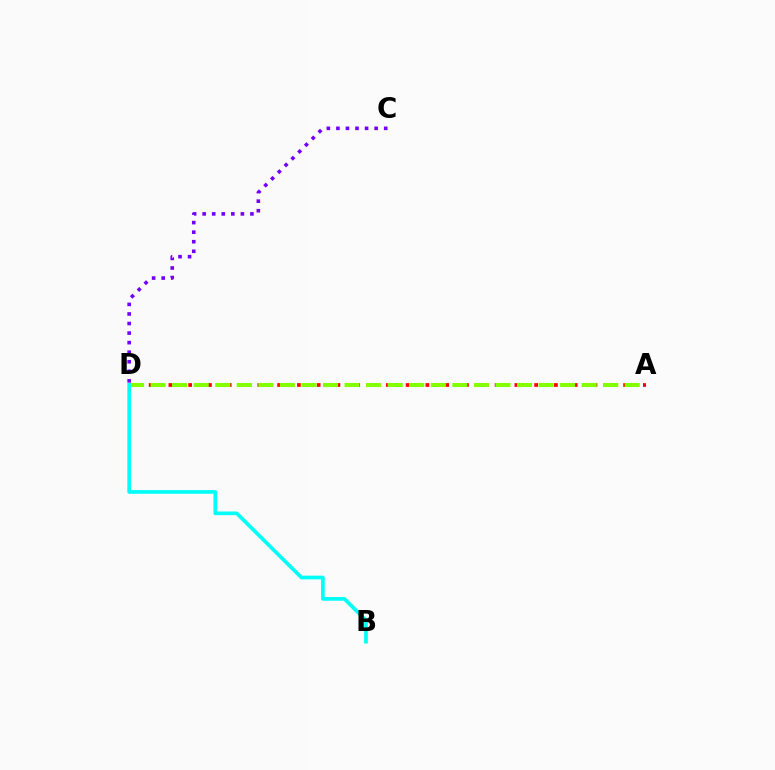{('C', 'D'): [{'color': '#7200ff', 'line_style': 'dotted', 'thickness': 2.6}], ('A', 'D'): [{'color': '#ff0000', 'line_style': 'dotted', 'thickness': 2.69}, {'color': '#84ff00', 'line_style': 'dashed', 'thickness': 2.93}], ('B', 'D'): [{'color': '#00fff6', 'line_style': 'solid', 'thickness': 2.65}]}